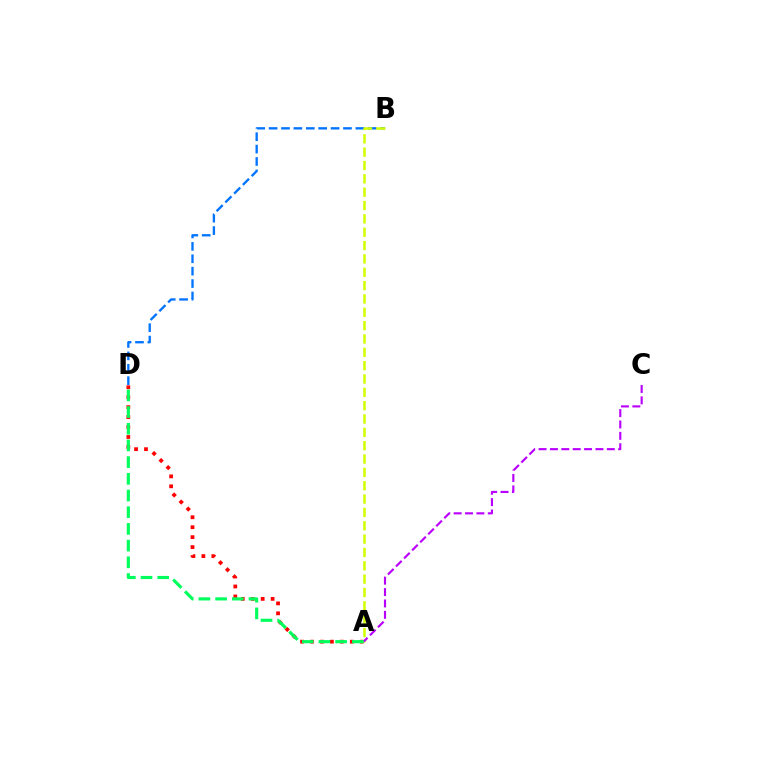{('B', 'D'): [{'color': '#0074ff', 'line_style': 'dashed', 'thickness': 1.68}], ('A', 'D'): [{'color': '#ff0000', 'line_style': 'dotted', 'thickness': 2.7}, {'color': '#00ff5c', 'line_style': 'dashed', 'thickness': 2.27}], ('A', 'B'): [{'color': '#d1ff00', 'line_style': 'dashed', 'thickness': 1.81}], ('A', 'C'): [{'color': '#b900ff', 'line_style': 'dashed', 'thickness': 1.55}]}